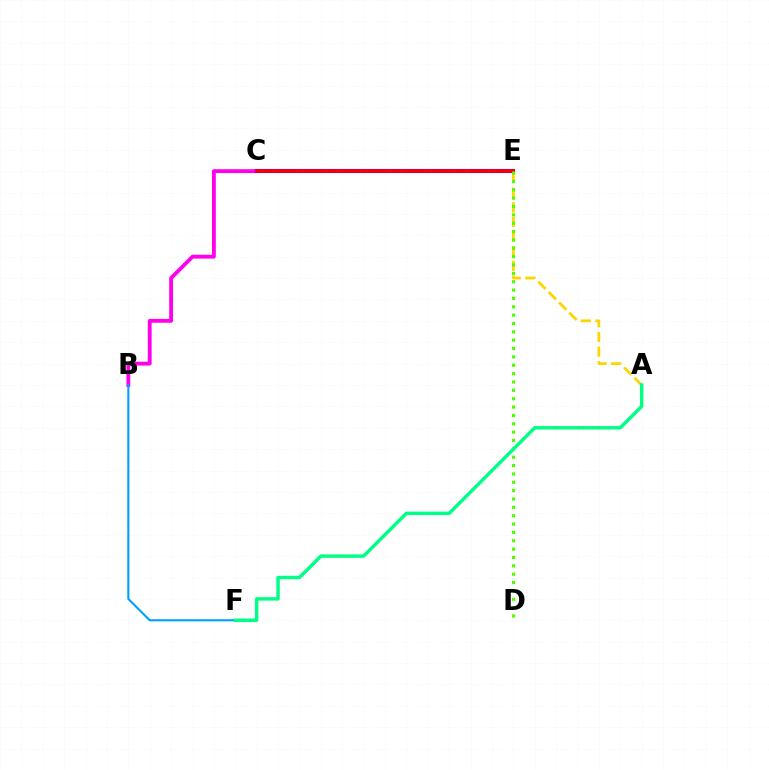{('B', 'C'): [{'color': '#ff00ed', 'line_style': 'solid', 'thickness': 2.77}], ('C', 'E'): [{'color': '#3700ff', 'line_style': 'solid', 'thickness': 2.95}, {'color': '#ff0000', 'line_style': 'solid', 'thickness': 2.53}], ('A', 'E'): [{'color': '#ffd500', 'line_style': 'dashed', 'thickness': 1.99}], ('B', 'F'): [{'color': '#009eff', 'line_style': 'solid', 'thickness': 1.5}], ('D', 'E'): [{'color': '#4fff00', 'line_style': 'dotted', 'thickness': 2.27}], ('A', 'F'): [{'color': '#00ff86', 'line_style': 'solid', 'thickness': 2.48}]}